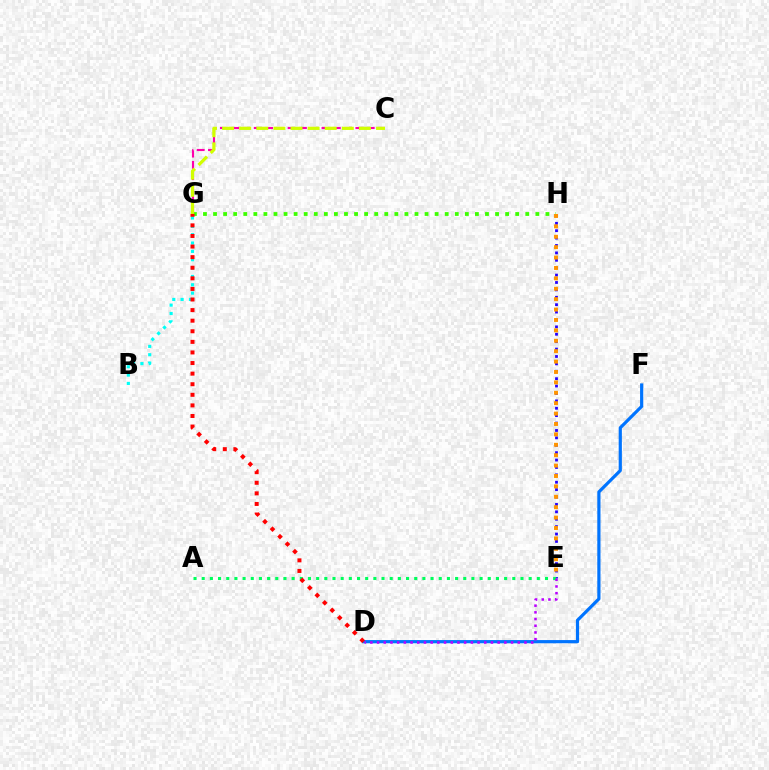{('C', 'G'): [{'color': '#ff00ac', 'line_style': 'dashed', 'thickness': 1.53}, {'color': '#d1ff00', 'line_style': 'dashed', 'thickness': 2.32}], ('E', 'H'): [{'color': '#2500ff', 'line_style': 'dotted', 'thickness': 2.01}, {'color': '#ff9400', 'line_style': 'dotted', 'thickness': 2.83}], ('A', 'E'): [{'color': '#00ff5c', 'line_style': 'dotted', 'thickness': 2.22}], ('D', 'F'): [{'color': '#0074ff', 'line_style': 'solid', 'thickness': 2.3}], ('D', 'E'): [{'color': '#b900ff', 'line_style': 'dotted', 'thickness': 1.82}], ('G', 'H'): [{'color': '#3dff00', 'line_style': 'dotted', 'thickness': 2.74}], ('B', 'G'): [{'color': '#00fff6', 'line_style': 'dotted', 'thickness': 2.27}], ('D', 'G'): [{'color': '#ff0000', 'line_style': 'dotted', 'thickness': 2.88}]}